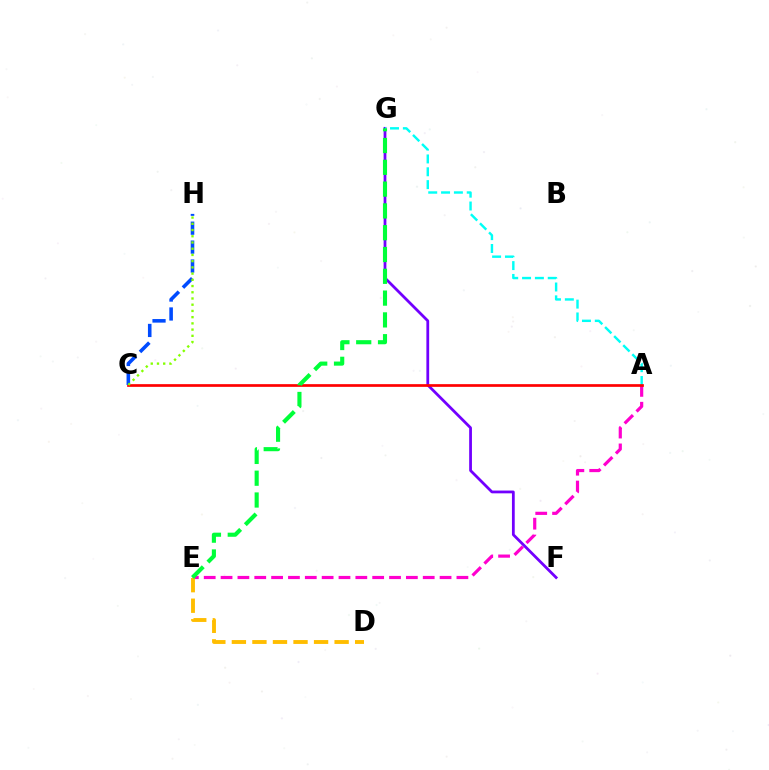{('A', 'E'): [{'color': '#ff00cf', 'line_style': 'dashed', 'thickness': 2.29}], ('F', 'G'): [{'color': '#7200ff', 'line_style': 'solid', 'thickness': 2.0}], ('A', 'G'): [{'color': '#00fff6', 'line_style': 'dashed', 'thickness': 1.74}], ('A', 'C'): [{'color': '#ff0000', 'line_style': 'solid', 'thickness': 1.95}], ('D', 'E'): [{'color': '#ffbd00', 'line_style': 'dashed', 'thickness': 2.79}], ('C', 'H'): [{'color': '#004bff', 'line_style': 'dashed', 'thickness': 2.57}, {'color': '#84ff00', 'line_style': 'dotted', 'thickness': 1.69}], ('E', 'G'): [{'color': '#00ff39', 'line_style': 'dashed', 'thickness': 2.96}]}